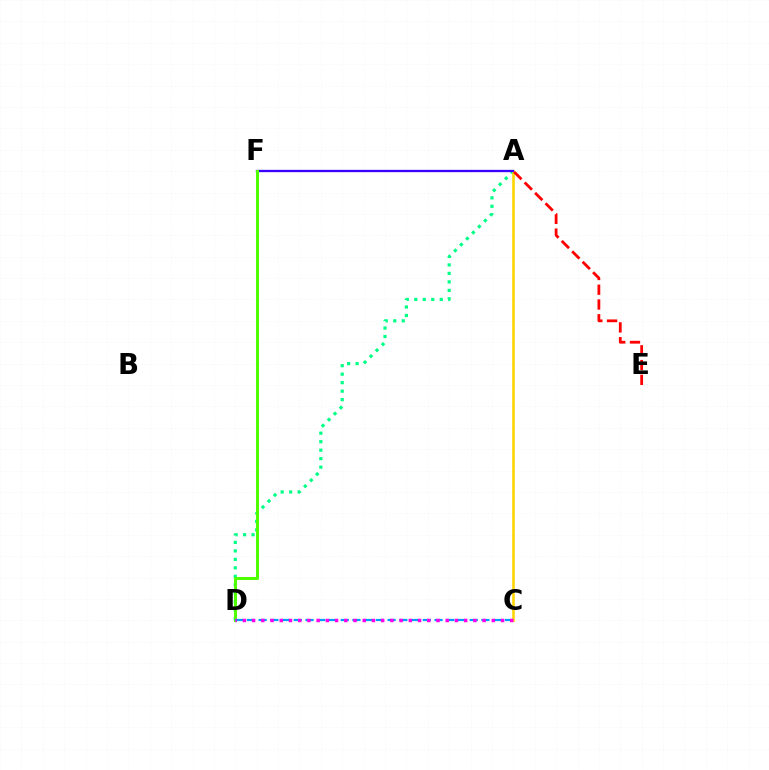{('A', 'D'): [{'color': '#00ff86', 'line_style': 'dotted', 'thickness': 2.31}], ('A', 'C'): [{'color': '#ffd500', 'line_style': 'solid', 'thickness': 1.86}], ('A', 'E'): [{'color': '#ff0000', 'line_style': 'dashed', 'thickness': 2.01}], ('A', 'F'): [{'color': '#3700ff', 'line_style': 'solid', 'thickness': 1.67}], ('D', 'F'): [{'color': '#4fff00', 'line_style': 'solid', 'thickness': 2.18}], ('C', 'D'): [{'color': '#009eff', 'line_style': 'dashed', 'thickness': 1.59}, {'color': '#ff00ed', 'line_style': 'dotted', 'thickness': 2.51}]}